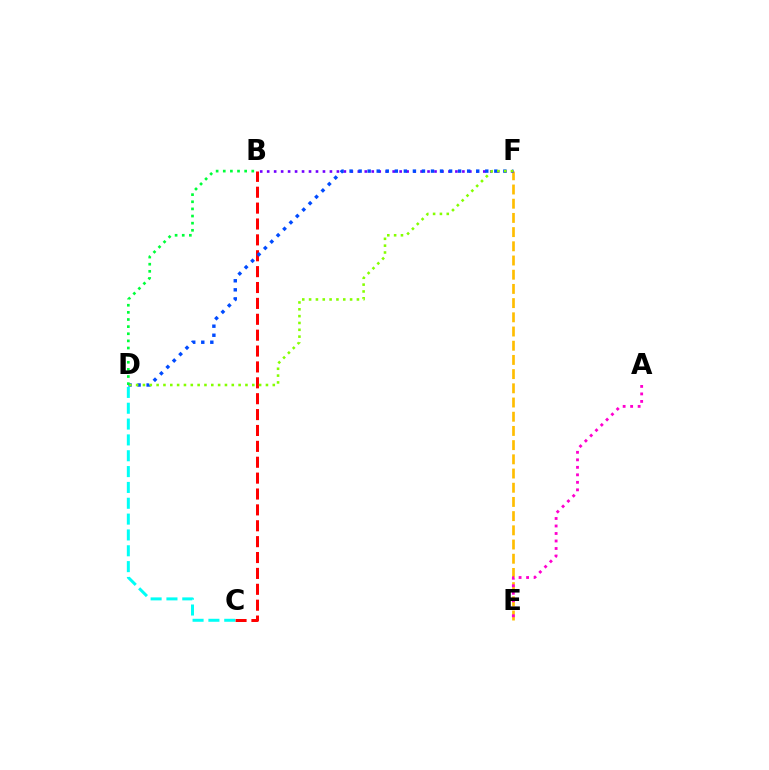{('E', 'F'): [{'color': '#ffbd00', 'line_style': 'dashed', 'thickness': 1.93}], ('B', 'F'): [{'color': '#7200ff', 'line_style': 'dotted', 'thickness': 1.89}], ('B', 'C'): [{'color': '#ff0000', 'line_style': 'dashed', 'thickness': 2.16}], ('D', 'F'): [{'color': '#004bff', 'line_style': 'dotted', 'thickness': 2.46}, {'color': '#84ff00', 'line_style': 'dotted', 'thickness': 1.86}], ('A', 'E'): [{'color': '#ff00cf', 'line_style': 'dotted', 'thickness': 2.04}], ('C', 'D'): [{'color': '#00fff6', 'line_style': 'dashed', 'thickness': 2.15}], ('B', 'D'): [{'color': '#00ff39', 'line_style': 'dotted', 'thickness': 1.94}]}